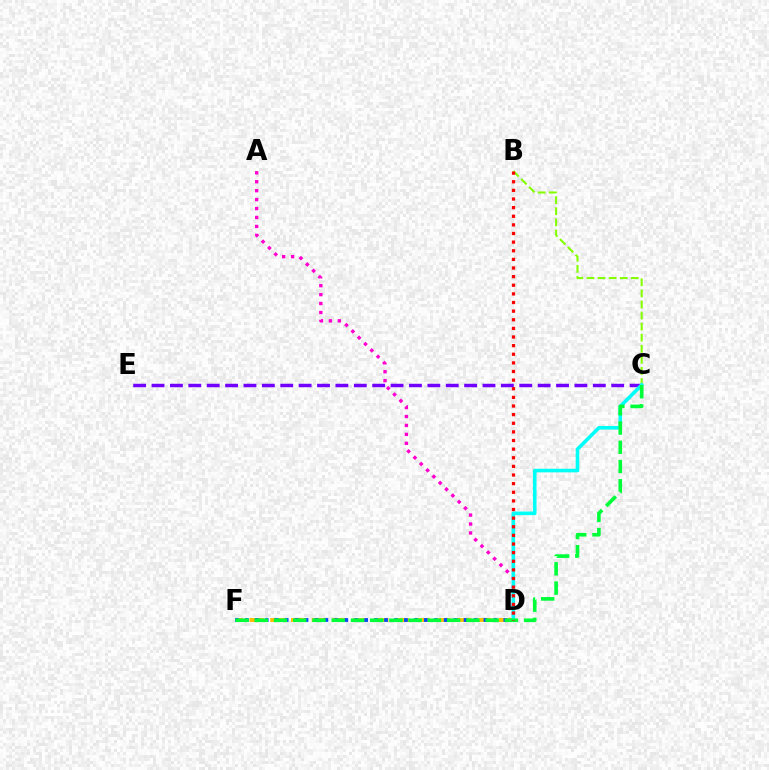{('D', 'F'): [{'color': '#ffbd00', 'line_style': 'dashed', 'thickness': 2.82}, {'color': '#004bff', 'line_style': 'dotted', 'thickness': 2.7}], ('A', 'D'): [{'color': '#ff00cf', 'line_style': 'dotted', 'thickness': 2.43}], ('C', 'E'): [{'color': '#7200ff', 'line_style': 'dashed', 'thickness': 2.5}], ('B', 'C'): [{'color': '#84ff00', 'line_style': 'dashed', 'thickness': 1.51}], ('C', 'D'): [{'color': '#00fff6', 'line_style': 'solid', 'thickness': 2.59}], ('C', 'F'): [{'color': '#00ff39', 'line_style': 'dashed', 'thickness': 2.61}], ('B', 'D'): [{'color': '#ff0000', 'line_style': 'dotted', 'thickness': 2.34}]}